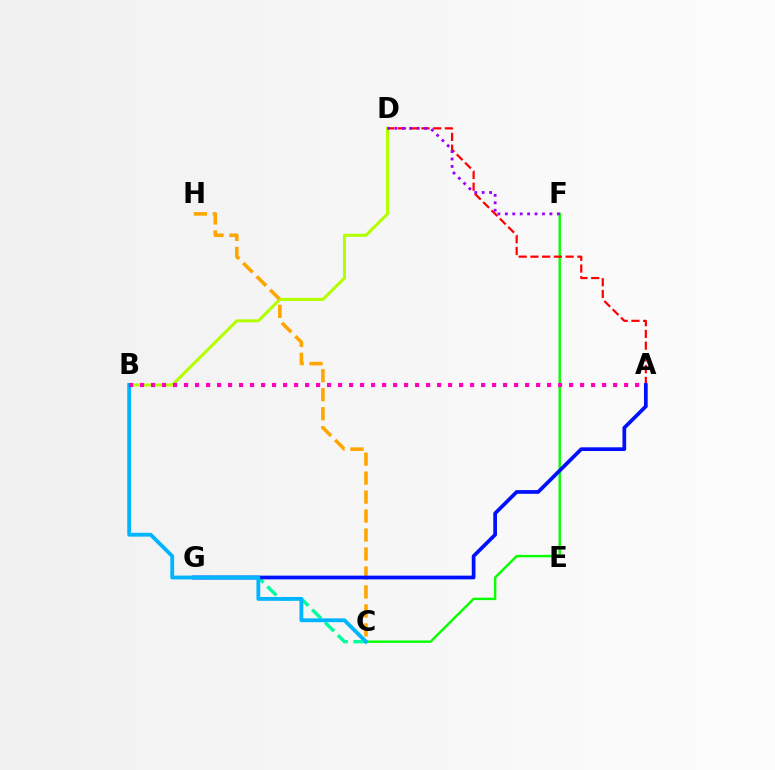{('C', 'F'): [{'color': '#08ff00', 'line_style': 'solid', 'thickness': 1.73}], ('B', 'D'): [{'color': '#b3ff00', 'line_style': 'solid', 'thickness': 2.18}], ('A', 'D'): [{'color': '#ff0000', 'line_style': 'dashed', 'thickness': 1.59}], ('C', 'G'): [{'color': '#00ff9d', 'line_style': 'dashed', 'thickness': 2.46}], ('C', 'H'): [{'color': '#ffa500', 'line_style': 'dashed', 'thickness': 2.58}], ('A', 'G'): [{'color': '#0010ff', 'line_style': 'solid', 'thickness': 2.68}], ('B', 'C'): [{'color': '#00b5ff', 'line_style': 'solid', 'thickness': 2.75}], ('D', 'F'): [{'color': '#9b00ff', 'line_style': 'dotted', 'thickness': 2.02}], ('A', 'B'): [{'color': '#ff00bd', 'line_style': 'dotted', 'thickness': 2.99}]}